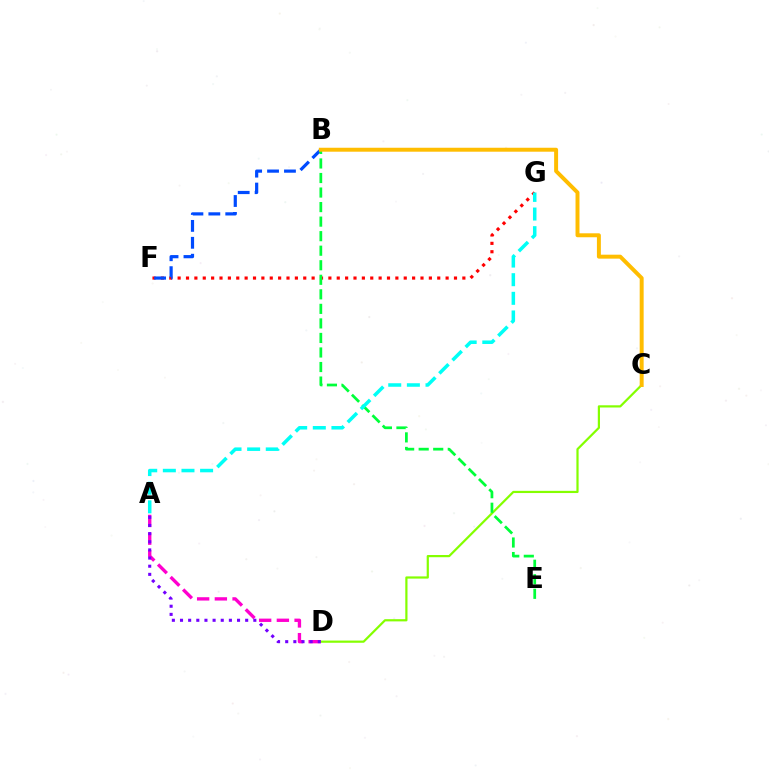{('F', 'G'): [{'color': '#ff0000', 'line_style': 'dotted', 'thickness': 2.28}], ('A', 'D'): [{'color': '#ff00cf', 'line_style': 'dashed', 'thickness': 2.41}, {'color': '#7200ff', 'line_style': 'dotted', 'thickness': 2.21}], ('C', 'D'): [{'color': '#84ff00', 'line_style': 'solid', 'thickness': 1.59}], ('B', 'F'): [{'color': '#004bff', 'line_style': 'dashed', 'thickness': 2.3}], ('B', 'E'): [{'color': '#00ff39', 'line_style': 'dashed', 'thickness': 1.98}], ('B', 'C'): [{'color': '#ffbd00', 'line_style': 'solid', 'thickness': 2.85}], ('A', 'G'): [{'color': '#00fff6', 'line_style': 'dashed', 'thickness': 2.53}]}